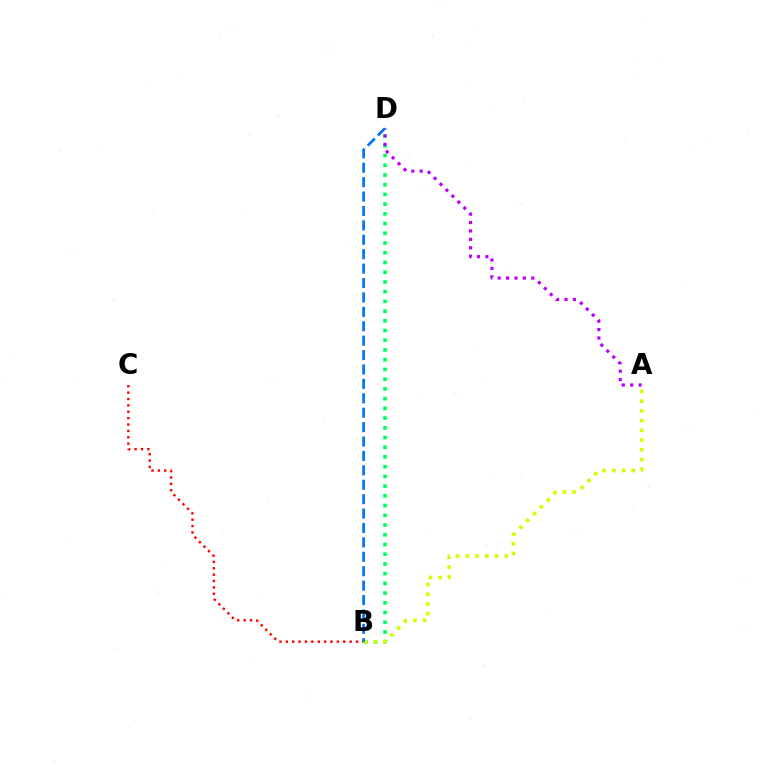{('B', 'D'): [{'color': '#00ff5c', 'line_style': 'dotted', 'thickness': 2.64}, {'color': '#0074ff', 'line_style': 'dashed', 'thickness': 1.96}], ('B', 'C'): [{'color': '#ff0000', 'line_style': 'dotted', 'thickness': 1.73}], ('A', 'D'): [{'color': '#b900ff', 'line_style': 'dotted', 'thickness': 2.29}], ('A', 'B'): [{'color': '#d1ff00', 'line_style': 'dotted', 'thickness': 2.64}]}